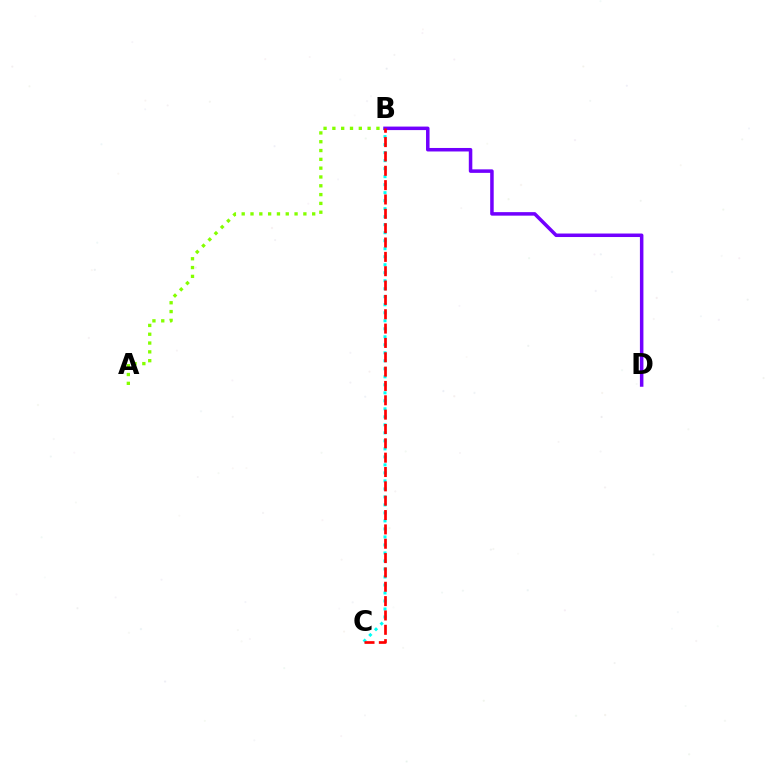{('B', 'C'): [{'color': '#00fff6', 'line_style': 'dotted', 'thickness': 2.18}, {'color': '#ff0000', 'line_style': 'dashed', 'thickness': 1.95}], ('B', 'D'): [{'color': '#7200ff', 'line_style': 'solid', 'thickness': 2.53}], ('A', 'B'): [{'color': '#84ff00', 'line_style': 'dotted', 'thickness': 2.39}]}